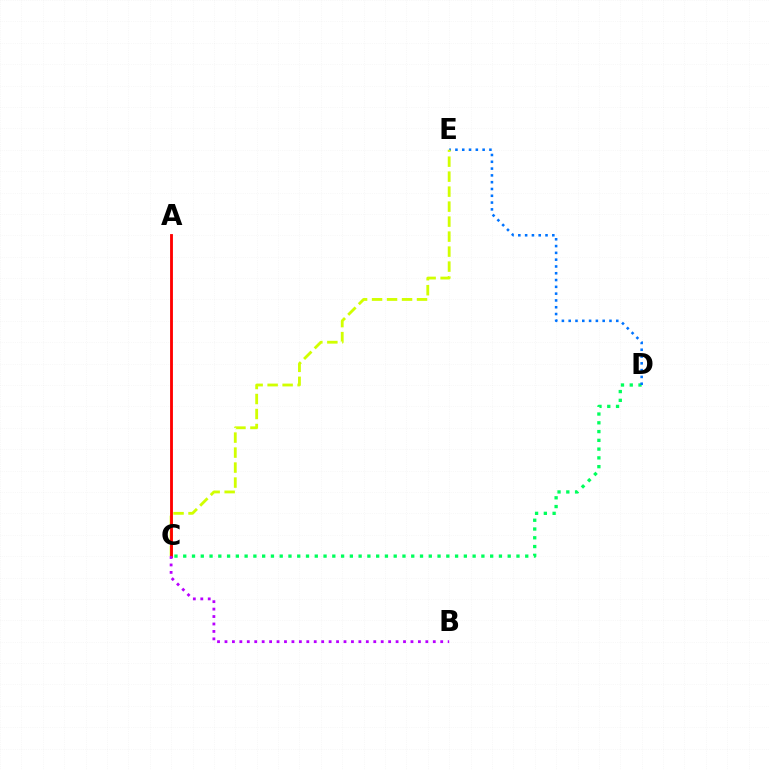{('C', 'D'): [{'color': '#00ff5c', 'line_style': 'dotted', 'thickness': 2.38}], ('D', 'E'): [{'color': '#0074ff', 'line_style': 'dotted', 'thickness': 1.85}], ('C', 'E'): [{'color': '#d1ff00', 'line_style': 'dashed', 'thickness': 2.04}], ('A', 'C'): [{'color': '#ff0000', 'line_style': 'solid', 'thickness': 2.05}], ('B', 'C'): [{'color': '#b900ff', 'line_style': 'dotted', 'thickness': 2.02}]}